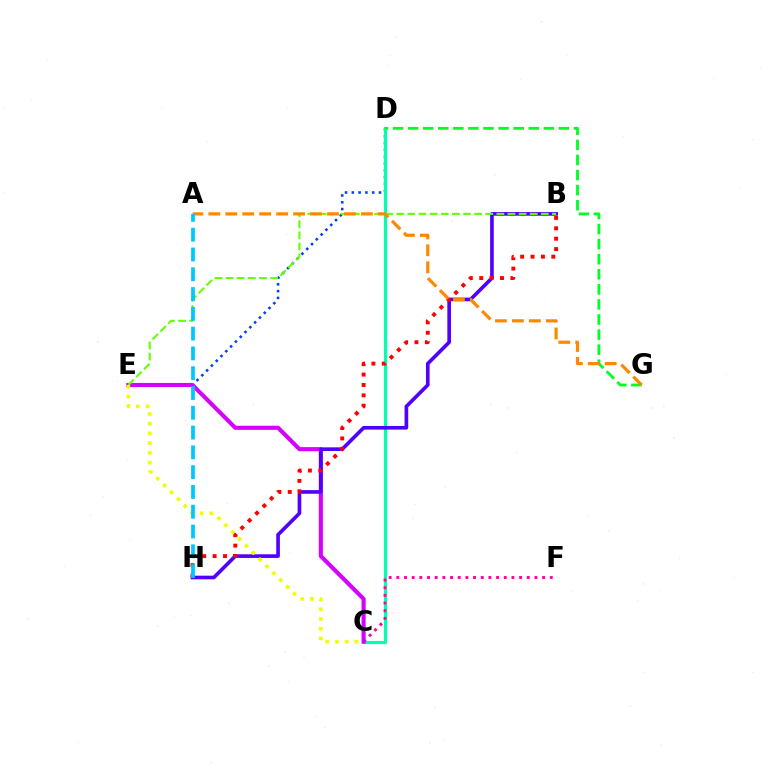{('D', 'E'): [{'color': '#003fff', 'line_style': 'dotted', 'thickness': 1.85}], ('C', 'D'): [{'color': '#00ffaf', 'line_style': 'solid', 'thickness': 2.27}], ('C', 'F'): [{'color': '#ff00a0', 'line_style': 'dotted', 'thickness': 2.08}], ('C', 'E'): [{'color': '#d600ff', 'line_style': 'solid', 'thickness': 2.95}, {'color': '#eeff00', 'line_style': 'dotted', 'thickness': 2.64}], ('D', 'G'): [{'color': '#00ff27', 'line_style': 'dashed', 'thickness': 2.05}], ('B', 'H'): [{'color': '#4f00ff', 'line_style': 'solid', 'thickness': 2.62}, {'color': '#ff0000', 'line_style': 'dotted', 'thickness': 2.82}], ('B', 'E'): [{'color': '#66ff00', 'line_style': 'dashed', 'thickness': 1.51}], ('A', 'G'): [{'color': '#ff8800', 'line_style': 'dashed', 'thickness': 2.3}], ('A', 'H'): [{'color': '#00c7ff', 'line_style': 'dashed', 'thickness': 2.69}]}